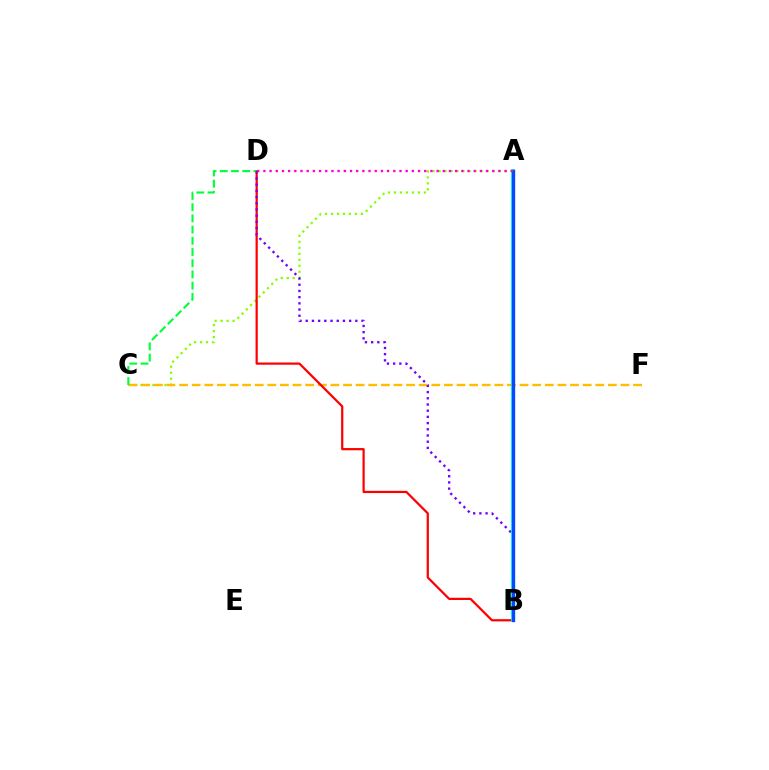{('A', 'C'): [{'color': '#84ff00', 'line_style': 'dotted', 'thickness': 1.63}], ('C', 'F'): [{'color': '#ffbd00', 'line_style': 'dashed', 'thickness': 1.71}], ('B', 'D'): [{'color': '#ff0000', 'line_style': 'solid', 'thickness': 1.6}, {'color': '#7200ff', 'line_style': 'dotted', 'thickness': 1.68}], ('C', 'D'): [{'color': '#00ff39', 'line_style': 'dashed', 'thickness': 1.52}], ('A', 'B'): [{'color': '#00fff6', 'line_style': 'solid', 'thickness': 2.74}, {'color': '#004bff', 'line_style': 'solid', 'thickness': 2.41}], ('A', 'D'): [{'color': '#ff00cf', 'line_style': 'dotted', 'thickness': 1.68}]}